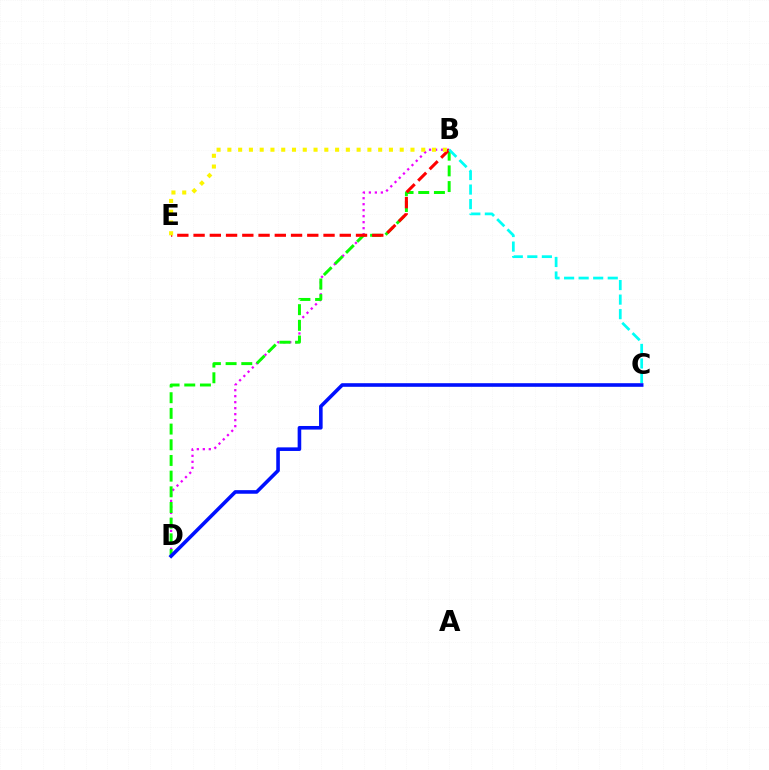{('B', 'D'): [{'color': '#ee00ff', 'line_style': 'dotted', 'thickness': 1.63}, {'color': '#08ff00', 'line_style': 'dashed', 'thickness': 2.13}], ('B', 'E'): [{'color': '#ff0000', 'line_style': 'dashed', 'thickness': 2.21}, {'color': '#fcf500', 'line_style': 'dotted', 'thickness': 2.93}], ('B', 'C'): [{'color': '#00fff6', 'line_style': 'dashed', 'thickness': 1.98}], ('C', 'D'): [{'color': '#0010ff', 'line_style': 'solid', 'thickness': 2.59}]}